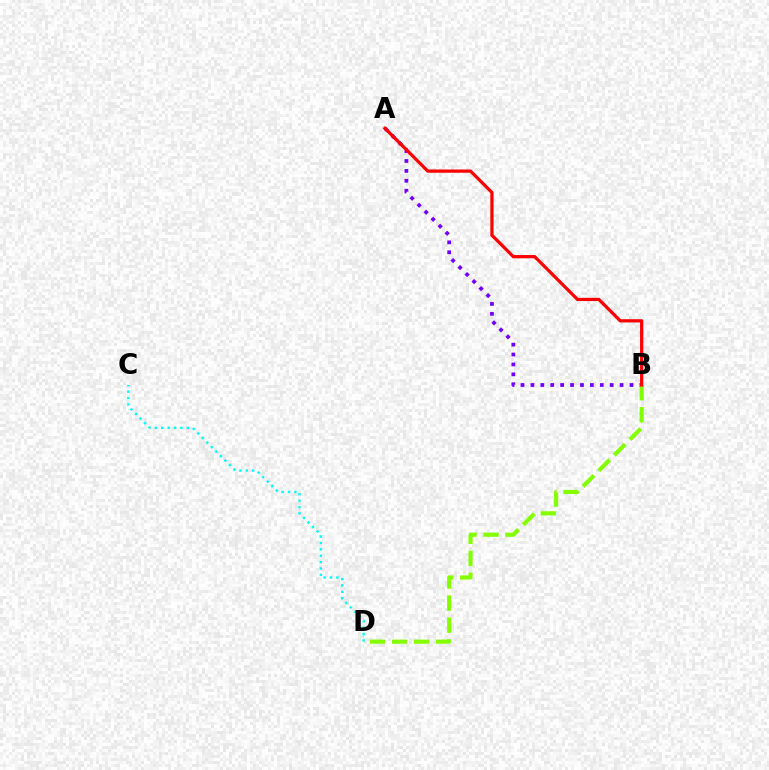{('A', 'B'): [{'color': '#7200ff', 'line_style': 'dotted', 'thickness': 2.69}, {'color': '#ff0000', 'line_style': 'solid', 'thickness': 2.34}], ('B', 'D'): [{'color': '#84ff00', 'line_style': 'dashed', 'thickness': 3.0}], ('C', 'D'): [{'color': '#00fff6', 'line_style': 'dotted', 'thickness': 1.74}]}